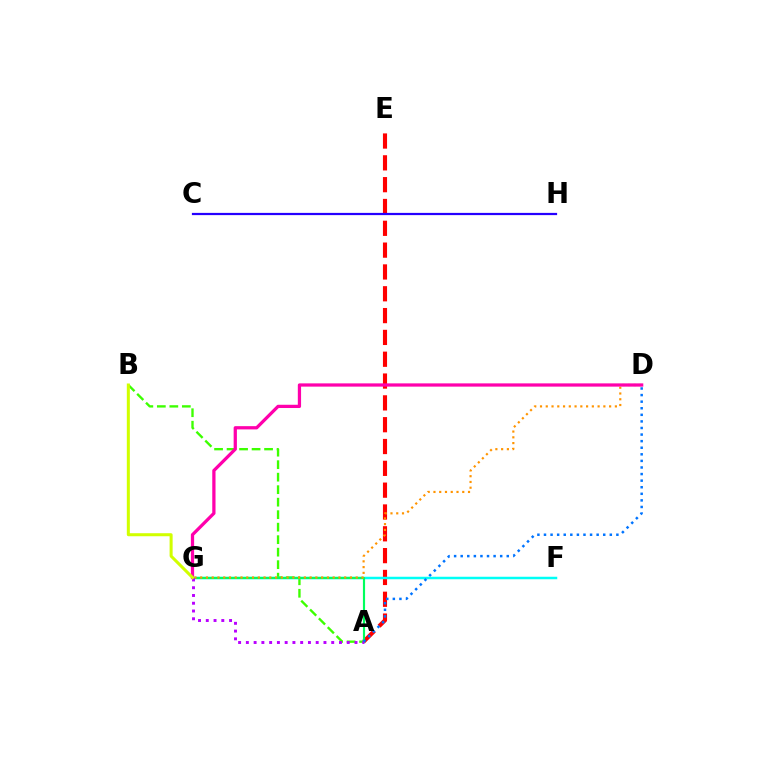{('A', 'E'): [{'color': '#ff0000', 'line_style': 'dashed', 'thickness': 2.96}], ('A', 'B'): [{'color': '#3dff00', 'line_style': 'dashed', 'thickness': 1.7}], ('F', 'G'): [{'color': '#00fff6', 'line_style': 'solid', 'thickness': 1.79}], ('A', 'G'): [{'color': '#00ff5c', 'line_style': 'solid', 'thickness': 1.55}, {'color': '#b900ff', 'line_style': 'dotted', 'thickness': 2.11}], ('D', 'G'): [{'color': '#ff9400', 'line_style': 'dotted', 'thickness': 1.57}, {'color': '#ff00ac', 'line_style': 'solid', 'thickness': 2.34}], ('C', 'H'): [{'color': '#2500ff', 'line_style': 'solid', 'thickness': 1.6}], ('A', 'D'): [{'color': '#0074ff', 'line_style': 'dotted', 'thickness': 1.79}], ('B', 'G'): [{'color': '#d1ff00', 'line_style': 'solid', 'thickness': 2.18}]}